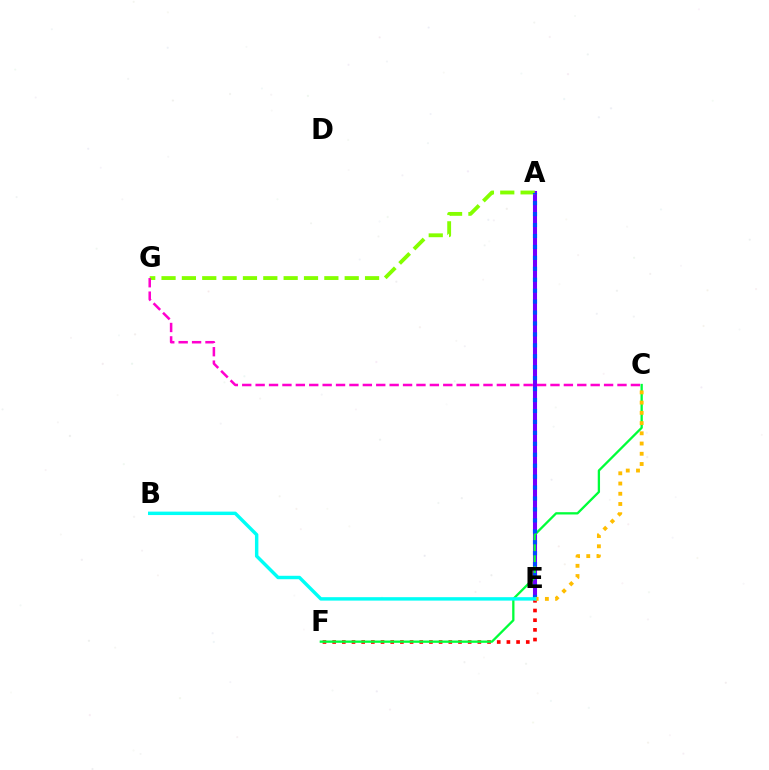{('A', 'E'): [{'color': '#7200ff', 'line_style': 'solid', 'thickness': 2.92}, {'color': '#004bff', 'line_style': 'dotted', 'thickness': 2.97}], ('E', 'F'): [{'color': '#ff0000', 'line_style': 'dotted', 'thickness': 2.63}], ('A', 'G'): [{'color': '#84ff00', 'line_style': 'dashed', 'thickness': 2.76}], ('C', 'G'): [{'color': '#ff00cf', 'line_style': 'dashed', 'thickness': 1.82}], ('C', 'F'): [{'color': '#00ff39', 'line_style': 'solid', 'thickness': 1.65}], ('C', 'E'): [{'color': '#ffbd00', 'line_style': 'dotted', 'thickness': 2.78}], ('B', 'E'): [{'color': '#00fff6', 'line_style': 'solid', 'thickness': 2.47}]}